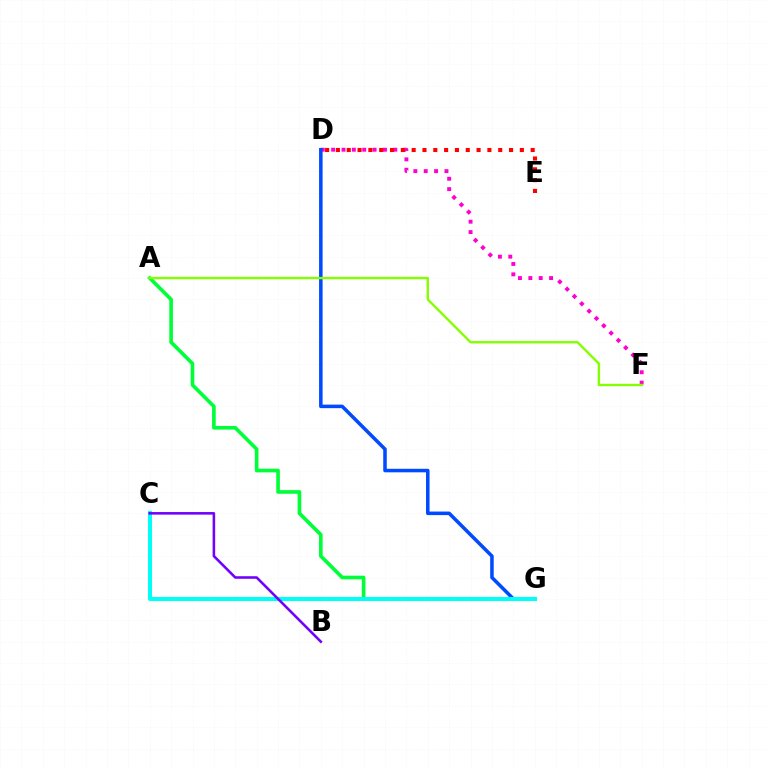{('D', 'F'): [{'color': '#ff00cf', 'line_style': 'dotted', 'thickness': 2.82}], ('D', 'G'): [{'color': '#004bff', 'line_style': 'solid', 'thickness': 2.55}], ('A', 'G'): [{'color': '#00ff39', 'line_style': 'solid', 'thickness': 2.62}], ('C', 'G'): [{'color': '#ffbd00', 'line_style': 'solid', 'thickness': 2.08}, {'color': '#00fff6', 'line_style': 'solid', 'thickness': 2.91}], ('D', 'E'): [{'color': '#ff0000', 'line_style': 'dotted', 'thickness': 2.94}], ('B', 'C'): [{'color': '#7200ff', 'line_style': 'solid', 'thickness': 1.85}], ('A', 'F'): [{'color': '#84ff00', 'line_style': 'solid', 'thickness': 1.72}]}